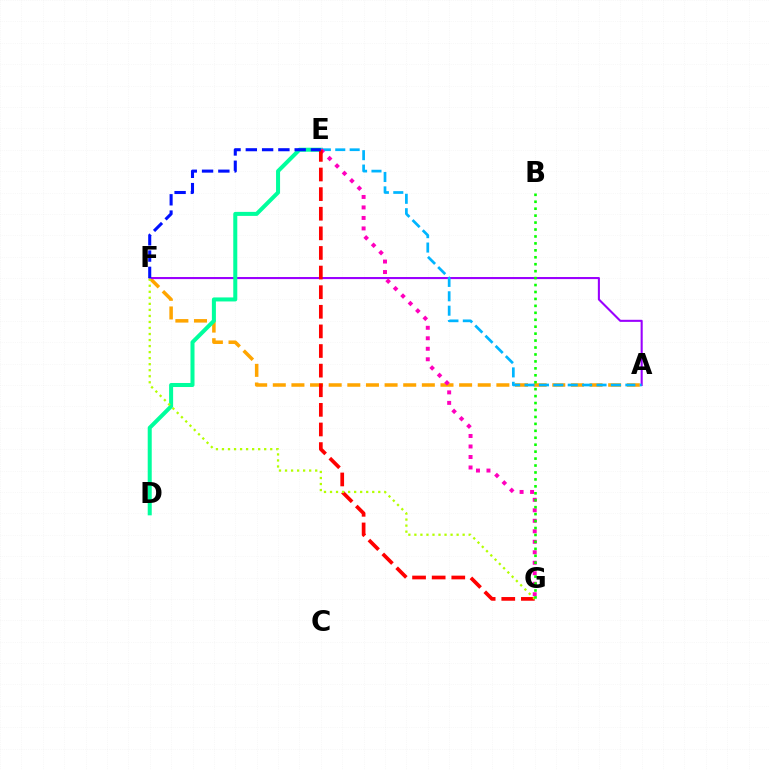{('A', 'F'): [{'color': '#ffa500', 'line_style': 'dashed', 'thickness': 2.53}, {'color': '#9b00ff', 'line_style': 'solid', 'thickness': 1.5}], ('D', 'E'): [{'color': '#00ff9d', 'line_style': 'solid', 'thickness': 2.89}], ('A', 'E'): [{'color': '#00b5ff', 'line_style': 'dashed', 'thickness': 1.96}], ('E', 'G'): [{'color': '#ff00bd', 'line_style': 'dotted', 'thickness': 2.85}, {'color': '#ff0000', 'line_style': 'dashed', 'thickness': 2.66}], ('E', 'F'): [{'color': '#0010ff', 'line_style': 'dashed', 'thickness': 2.21}], ('F', 'G'): [{'color': '#b3ff00', 'line_style': 'dotted', 'thickness': 1.64}], ('B', 'G'): [{'color': '#08ff00', 'line_style': 'dotted', 'thickness': 1.89}]}